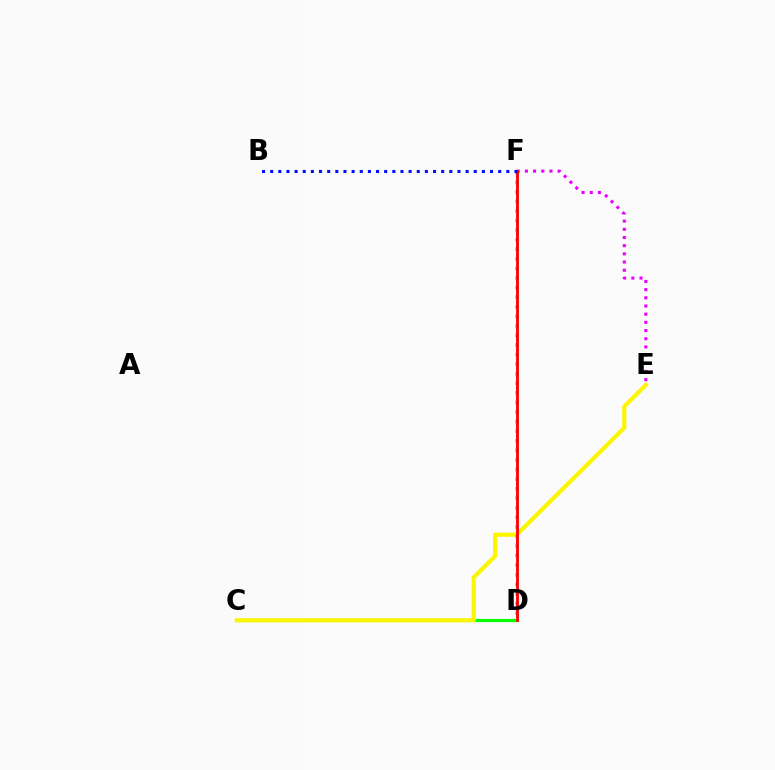{('C', 'D'): [{'color': '#08ff00', 'line_style': 'solid', 'thickness': 2.23}], ('C', 'E'): [{'color': '#fcf500', 'line_style': 'solid', 'thickness': 2.99}], ('D', 'F'): [{'color': '#00fff6', 'line_style': 'dotted', 'thickness': 2.6}, {'color': '#ff0000', 'line_style': 'solid', 'thickness': 2.04}], ('E', 'F'): [{'color': '#ee00ff', 'line_style': 'dotted', 'thickness': 2.22}], ('B', 'F'): [{'color': '#0010ff', 'line_style': 'dotted', 'thickness': 2.21}]}